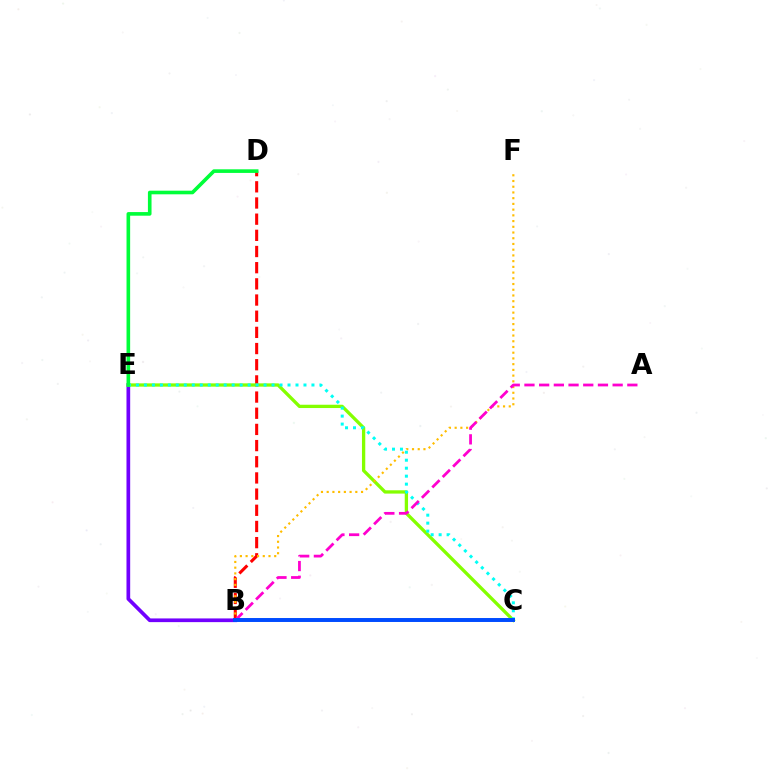{('B', 'E'): [{'color': '#7200ff', 'line_style': 'solid', 'thickness': 2.66}], ('B', 'D'): [{'color': '#ff0000', 'line_style': 'dashed', 'thickness': 2.2}], ('C', 'E'): [{'color': '#84ff00', 'line_style': 'solid', 'thickness': 2.38}, {'color': '#00fff6', 'line_style': 'dotted', 'thickness': 2.17}], ('B', 'F'): [{'color': '#ffbd00', 'line_style': 'dotted', 'thickness': 1.56}], ('A', 'B'): [{'color': '#ff00cf', 'line_style': 'dashed', 'thickness': 2.0}], ('B', 'C'): [{'color': '#004bff', 'line_style': 'solid', 'thickness': 2.84}], ('D', 'E'): [{'color': '#00ff39', 'line_style': 'solid', 'thickness': 2.61}]}